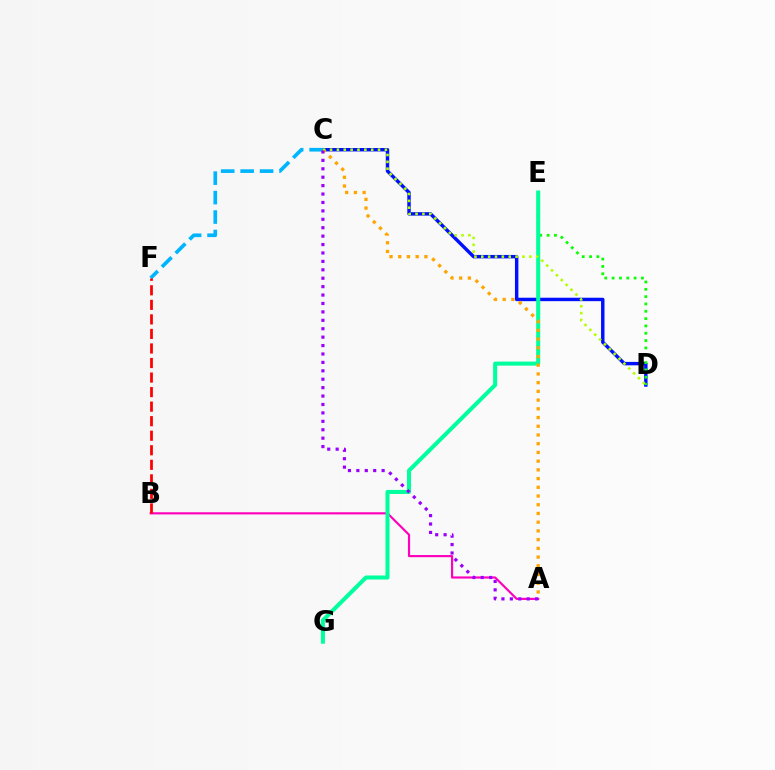{('C', 'D'): [{'color': '#0010ff', 'line_style': 'solid', 'thickness': 2.47}, {'color': '#b3ff00', 'line_style': 'dotted', 'thickness': 1.86}], ('A', 'B'): [{'color': '#ff00bd', 'line_style': 'solid', 'thickness': 1.55}], ('D', 'E'): [{'color': '#08ff00', 'line_style': 'dotted', 'thickness': 1.99}], ('C', 'F'): [{'color': '#00b5ff', 'line_style': 'dashed', 'thickness': 2.64}], ('E', 'G'): [{'color': '#00ff9d', 'line_style': 'solid', 'thickness': 2.9}], ('B', 'F'): [{'color': '#ff0000', 'line_style': 'dashed', 'thickness': 1.98}], ('A', 'C'): [{'color': '#ffa500', 'line_style': 'dotted', 'thickness': 2.37}, {'color': '#9b00ff', 'line_style': 'dotted', 'thickness': 2.29}]}